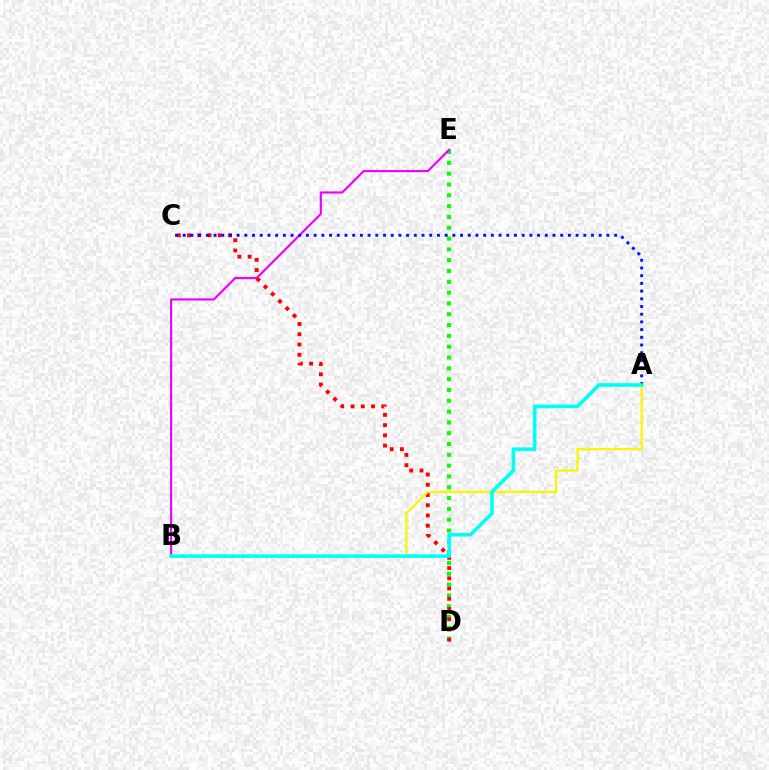{('D', 'E'): [{'color': '#08ff00', 'line_style': 'dotted', 'thickness': 2.94}], ('B', 'E'): [{'color': '#ee00ff', 'line_style': 'solid', 'thickness': 1.55}], ('C', 'D'): [{'color': '#ff0000', 'line_style': 'dotted', 'thickness': 2.78}], ('A', 'B'): [{'color': '#fcf500', 'line_style': 'solid', 'thickness': 1.6}, {'color': '#00fff6', 'line_style': 'solid', 'thickness': 2.59}], ('A', 'C'): [{'color': '#0010ff', 'line_style': 'dotted', 'thickness': 2.09}]}